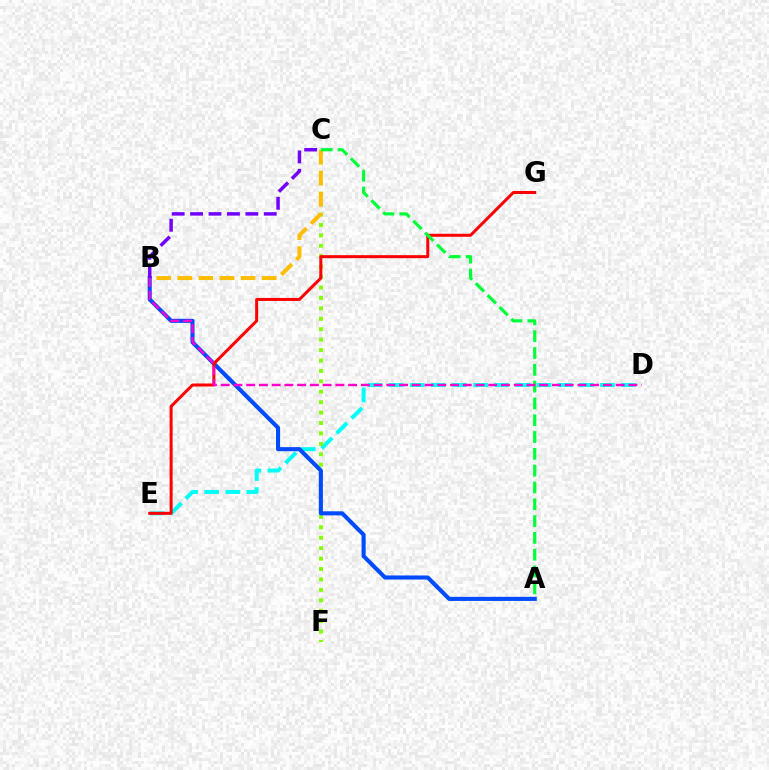{('D', 'E'): [{'color': '#00fff6', 'line_style': 'dashed', 'thickness': 2.87}], ('C', 'F'): [{'color': '#84ff00', 'line_style': 'dotted', 'thickness': 2.83}], ('A', 'B'): [{'color': '#004bff', 'line_style': 'solid', 'thickness': 2.94}], ('B', 'C'): [{'color': '#ffbd00', 'line_style': 'dashed', 'thickness': 2.86}, {'color': '#7200ff', 'line_style': 'dashed', 'thickness': 2.5}], ('E', 'G'): [{'color': '#ff0000', 'line_style': 'solid', 'thickness': 2.17}], ('A', 'C'): [{'color': '#00ff39', 'line_style': 'dashed', 'thickness': 2.28}], ('B', 'D'): [{'color': '#ff00cf', 'line_style': 'dashed', 'thickness': 1.73}]}